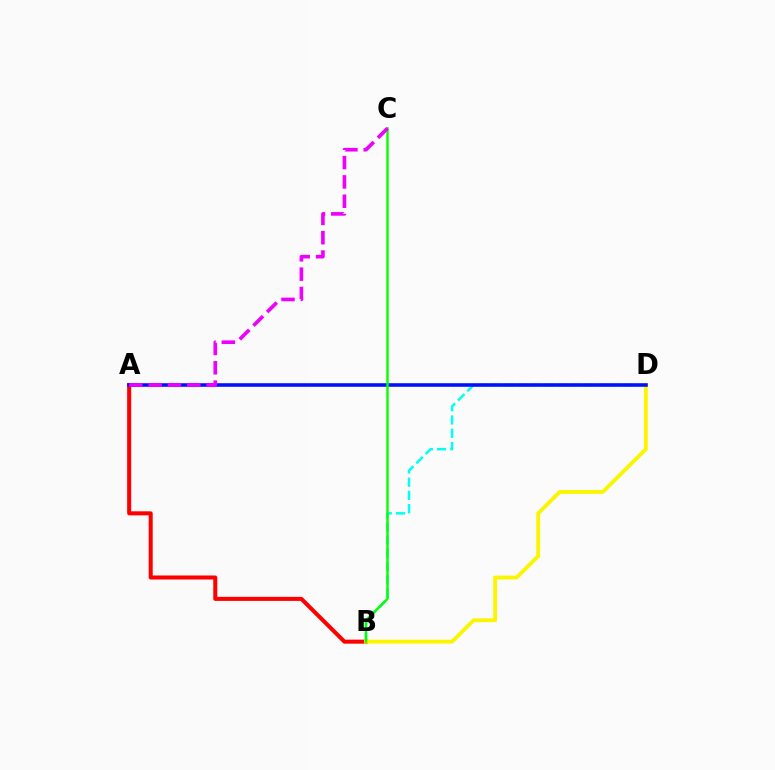{('A', 'B'): [{'color': '#ff0000', 'line_style': 'solid', 'thickness': 2.91}], ('B', 'D'): [{'color': '#00fff6', 'line_style': 'dashed', 'thickness': 1.8}, {'color': '#fcf500', 'line_style': 'solid', 'thickness': 2.76}], ('A', 'D'): [{'color': '#0010ff', 'line_style': 'solid', 'thickness': 2.57}], ('B', 'C'): [{'color': '#08ff00', 'line_style': 'solid', 'thickness': 1.75}], ('A', 'C'): [{'color': '#ee00ff', 'line_style': 'dashed', 'thickness': 2.63}]}